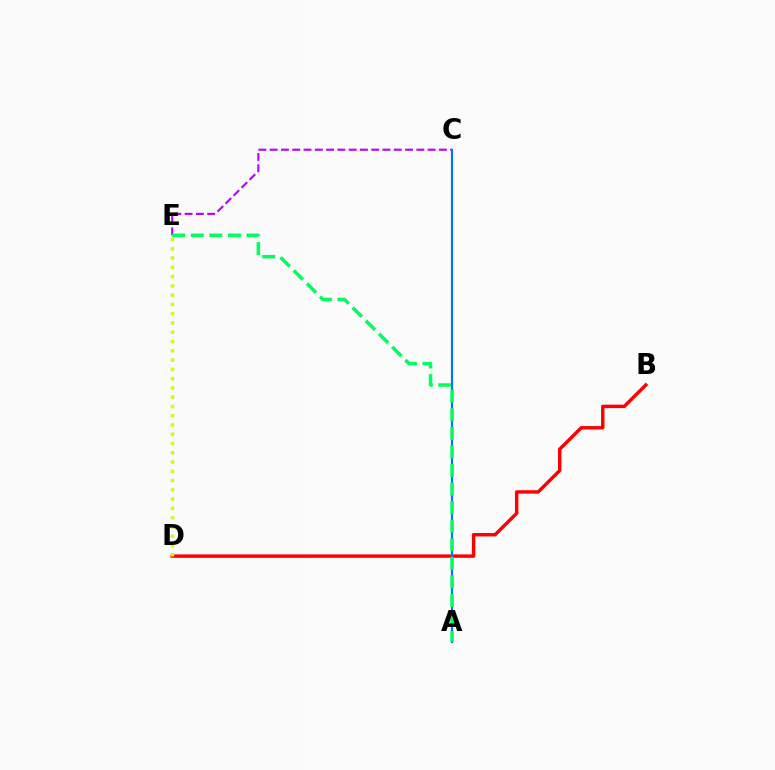{('B', 'D'): [{'color': '#ff0000', 'line_style': 'solid', 'thickness': 2.47}], ('C', 'E'): [{'color': '#b900ff', 'line_style': 'dashed', 'thickness': 1.53}], ('A', 'C'): [{'color': '#0074ff', 'line_style': 'solid', 'thickness': 1.57}], ('A', 'E'): [{'color': '#00ff5c', 'line_style': 'dashed', 'thickness': 2.52}], ('D', 'E'): [{'color': '#d1ff00', 'line_style': 'dotted', 'thickness': 2.52}]}